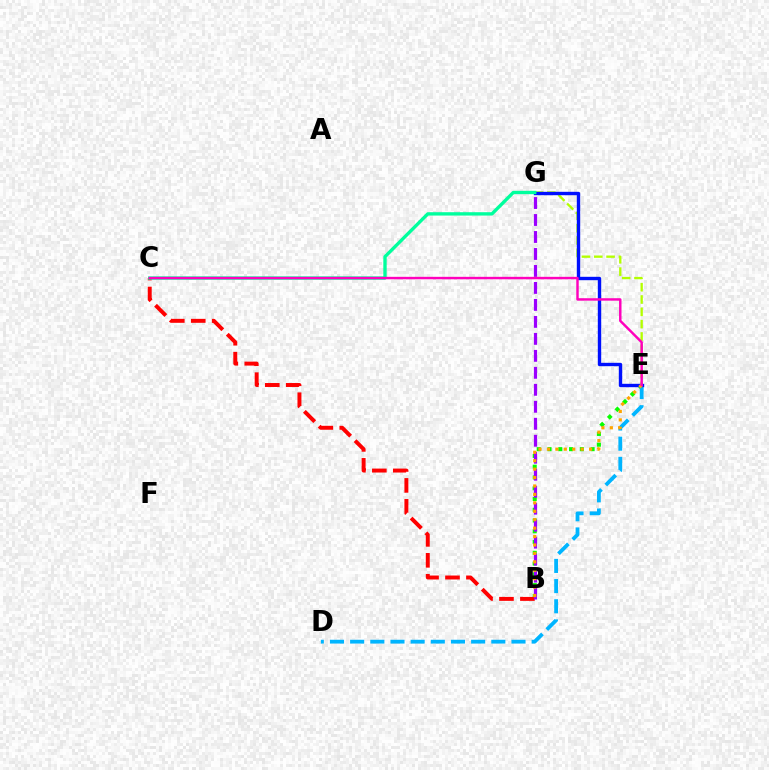{('B', 'E'): [{'color': '#08ff00', 'line_style': 'dotted', 'thickness': 2.93}, {'color': '#ffa500', 'line_style': 'dotted', 'thickness': 2.29}], ('D', 'E'): [{'color': '#00b5ff', 'line_style': 'dashed', 'thickness': 2.74}], ('B', 'C'): [{'color': '#ff0000', 'line_style': 'dashed', 'thickness': 2.85}], ('E', 'G'): [{'color': '#b3ff00', 'line_style': 'dashed', 'thickness': 1.67}, {'color': '#0010ff', 'line_style': 'solid', 'thickness': 2.43}], ('B', 'G'): [{'color': '#9b00ff', 'line_style': 'dashed', 'thickness': 2.31}], ('C', 'G'): [{'color': '#00ff9d', 'line_style': 'solid', 'thickness': 2.42}], ('C', 'E'): [{'color': '#ff00bd', 'line_style': 'solid', 'thickness': 1.76}]}